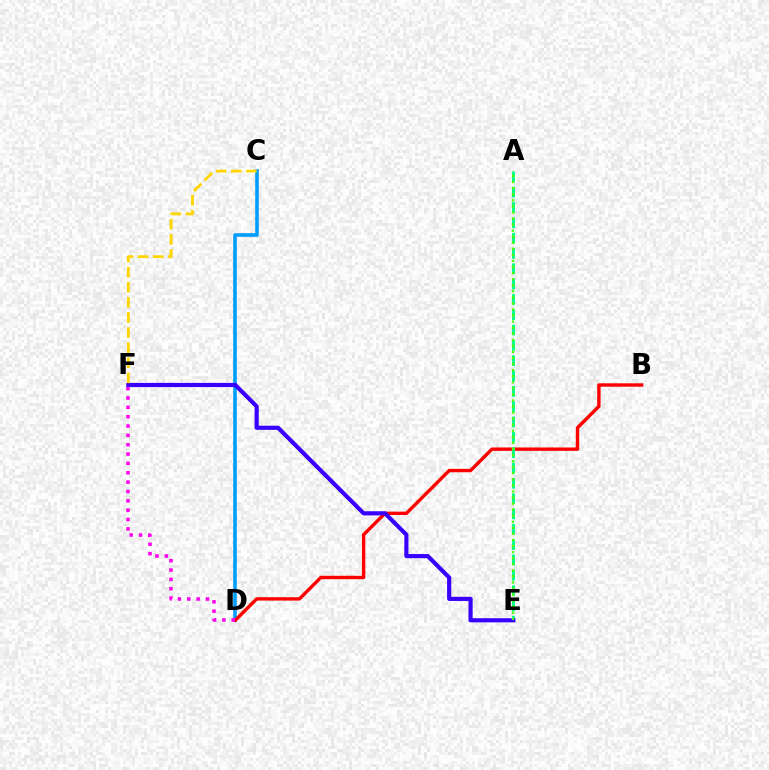{('C', 'D'): [{'color': '#009eff', 'line_style': 'solid', 'thickness': 2.59}], ('B', 'D'): [{'color': '#ff0000', 'line_style': 'solid', 'thickness': 2.44}], ('A', 'E'): [{'color': '#00ff86', 'line_style': 'dashed', 'thickness': 2.08}, {'color': '#4fff00', 'line_style': 'dotted', 'thickness': 1.65}], ('E', 'F'): [{'color': '#3700ff', 'line_style': 'solid', 'thickness': 2.99}], ('C', 'F'): [{'color': '#ffd500', 'line_style': 'dashed', 'thickness': 2.05}], ('D', 'F'): [{'color': '#ff00ed', 'line_style': 'dotted', 'thickness': 2.54}]}